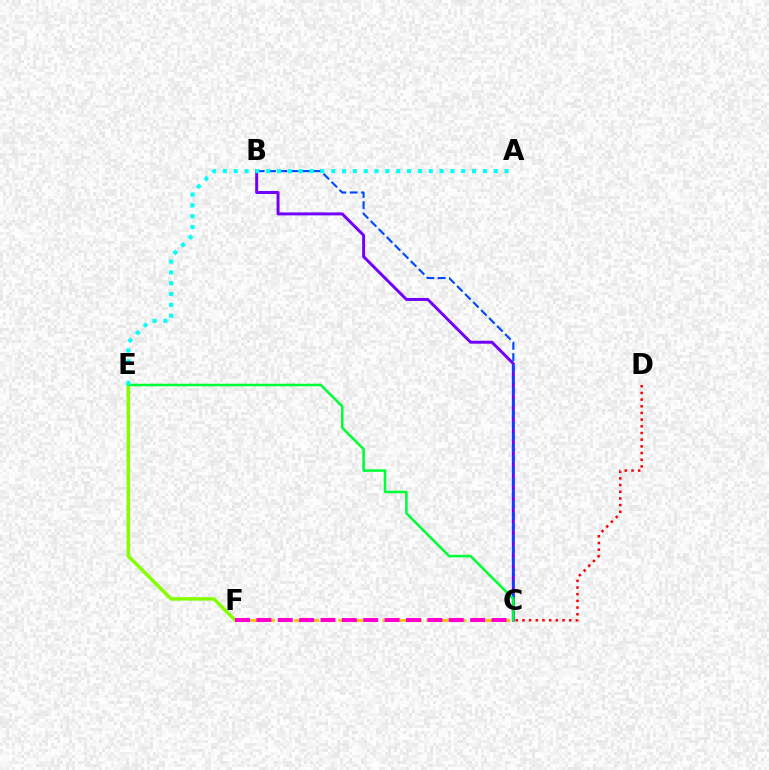{('B', 'C'): [{'color': '#7200ff', 'line_style': 'solid', 'thickness': 2.13}, {'color': '#004bff', 'line_style': 'dashed', 'thickness': 1.54}], ('C', 'D'): [{'color': '#ff0000', 'line_style': 'dotted', 'thickness': 1.81}], ('E', 'F'): [{'color': '#84ff00', 'line_style': 'solid', 'thickness': 2.51}], ('C', 'F'): [{'color': '#ffbd00', 'line_style': 'dashed', 'thickness': 2.0}, {'color': '#ff00cf', 'line_style': 'dashed', 'thickness': 2.9}], ('C', 'E'): [{'color': '#00ff39', 'line_style': 'solid', 'thickness': 1.84}], ('A', 'E'): [{'color': '#00fff6', 'line_style': 'dotted', 'thickness': 2.94}]}